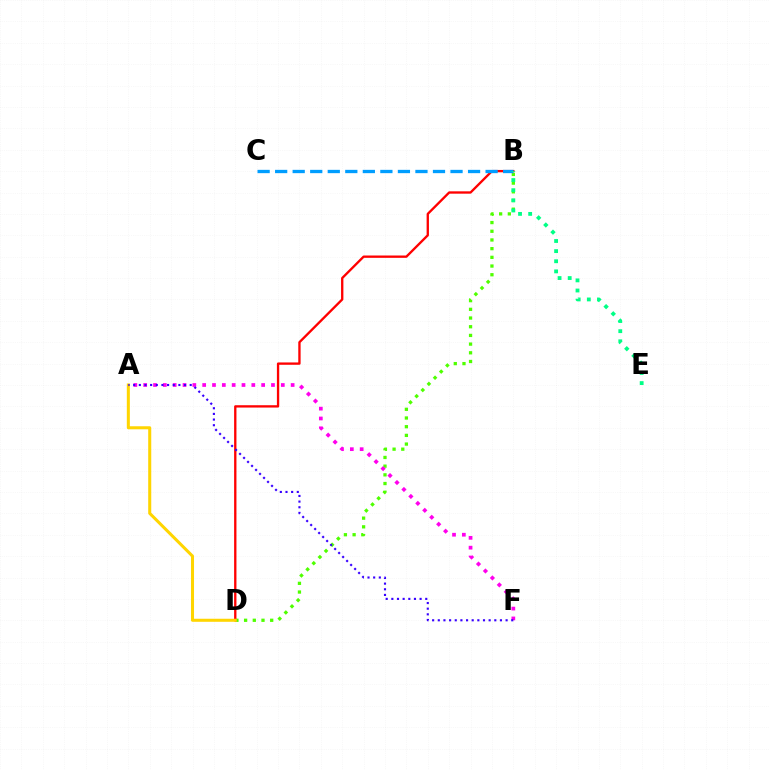{('B', 'D'): [{'color': '#4fff00', 'line_style': 'dotted', 'thickness': 2.36}, {'color': '#ff0000', 'line_style': 'solid', 'thickness': 1.68}], ('B', 'C'): [{'color': '#009eff', 'line_style': 'dashed', 'thickness': 2.38}], ('A', 'D'): [{'color': '#ffd500', 'line_style': 'solid', 'thickness': 2.19}], ('A', 'F'): [{'color': '#ff00ed', 'line_style': 'dotted', 'thickness': 2.67}, {'color': '#3700ff', 'line_style': 'dotted', 'thickness': 1.54}], ('B', 'E'): [{'color': '#00ff86', 'line_style': 'dotted', 'thickness': 2.75}]}